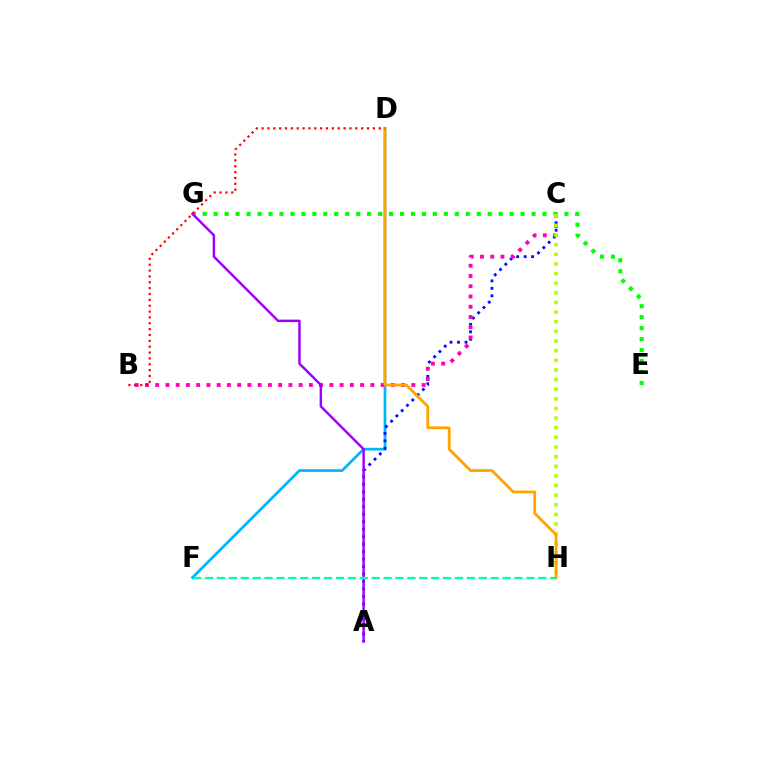{('D', 'F'): [{'color': '#00b5ff', 'line_style': 'solid', 'thickness': 1.95}], ('A', 'C'): [{'color': '#0010ff', 'line_style': 'dotted', 'thickness': 2.03}], ('B', 'C'): [{'color': '#ff00bd', 'line_style': 'dotted', 'thickness': 2.78}], ('E', 'G'): [{'color': '#08ff00', 'line_style': 'dotted', 'thickness': 2.98}], ('A', 'G'): [{'color': '#9b00ff', 'line_style': 'solid', 'thickness': 1.75}], ('C', 'H'): [{'color': '#b3ff00', 'line_style': 'dotted', 'thickness': 2.62}], ('D', 'H'): [{'color': '#ffa500', 'line_style': 'solid', 'thickness': 2.03}], ('F', 'H'): [{'color': '#00ff9d', 'line_style': 'dashed', 'thickness': 1.62}], ('B', 'D'): [{'color': '#ff0000', 'line_style': 'dotted', 'thickness': 1.59}]}